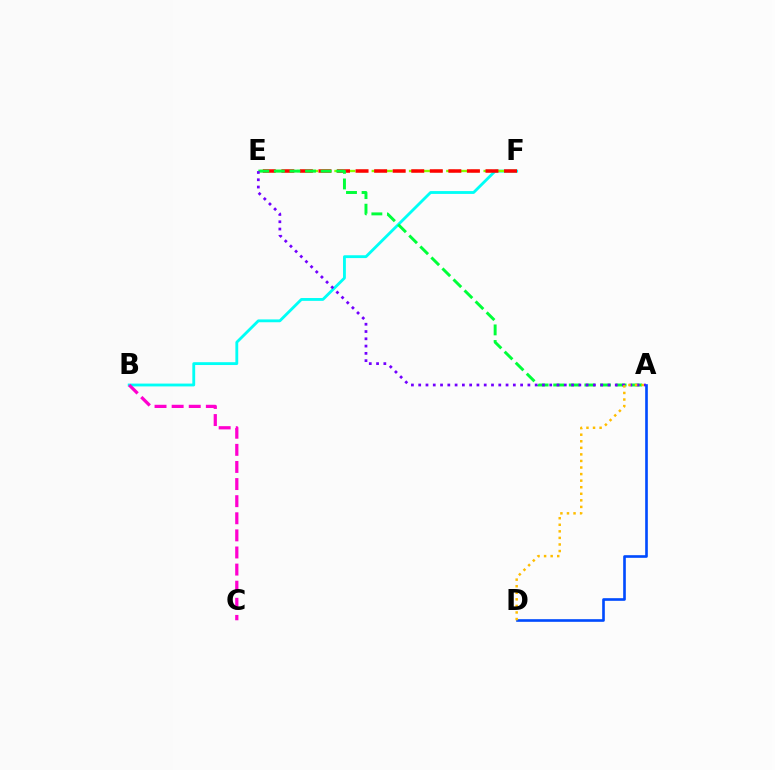{('B', 'F'): [{'color': '#00fff6', 'line_style': 'solid', 'thickness': 2.04}], ('E', 'F'): [{'color': '#84ff00', 'line_style': 'dashed', 'thickness': 1.69}, {'color': '#ff0000', 'line_style': 'dashed', 'thickness': 2.52}], ('A', 'E'): [{'color': '#00ff39', 'line_style': 'dashed', 'thickness': 2.12}, {'color': '#7200ff', 'line_style': 'dotted', 'thickness': 1.98}], ('B', 'C'): [{'color': '#ff00cf', 'line_style': 'dashed', 'thickness': 2.32}], ('A', 'D'): [{'color': '#004bff', 'line_style': 'solid', 'thickness': 1.9}, {'color': '#ffbd00', 'line_style': 'dotted', 'thickness': 1.78}]}